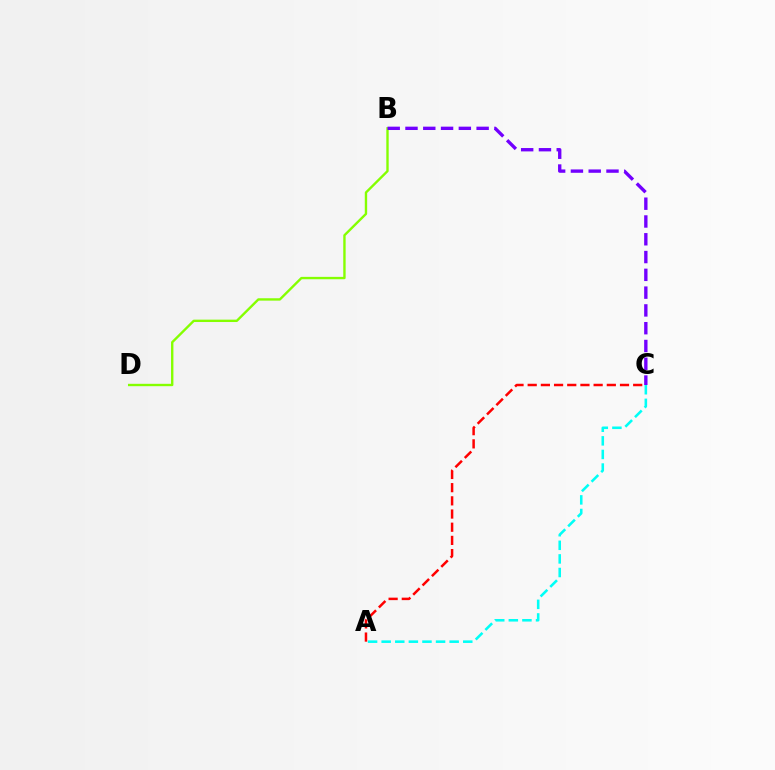{('B', 'D'): [{'color': '#84ff00', 'line_style': 'solid', 'thickness': 1.71}], ('B', 'C'): [{'color': '#7200ff', 'line_style': 'dashed', 'thickness': 2.42}], ('A', 'C'): [{'color': '#00fff6', 'line_style': 'dashed', 'thickness': 1.85}, {'color': '#ff0000', 'line_style': 'dashed', 'thickness': 1.79}]}